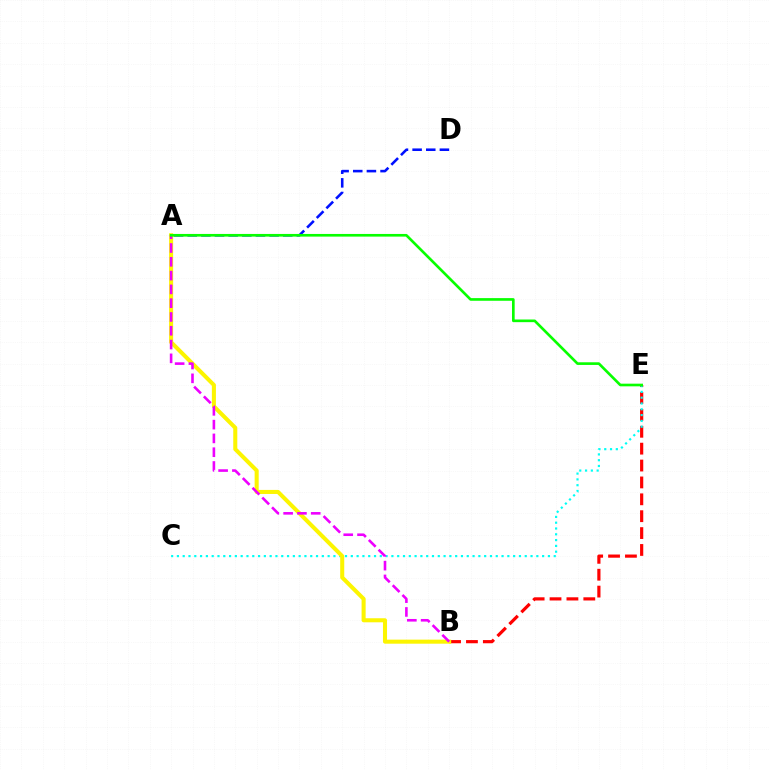{('B', 'E'): [{'color': '#ff0000', 'line_style': 'dashed', 'thickness': 2.29}], ('C', 'E'): [{'color': '#00fff6', 'line_style': 'dotted', 'thickness': 1.58}], ('A', 'B'): [{'color': '#fcf500', 'line_style': 'solid', 'thickness': 2.92}, {'color': '#ee00ff', 'line_style': 'dashed', 'thickness': 1.87}], ('A', 'D'): [{'color': '#0010ff', 'line_style': 'dashed', 'thickness': 1.85}], ('A', 'E'): [{'color': '#08ff00', 'line_style': 'solid', 'thickness': 1.91}]}